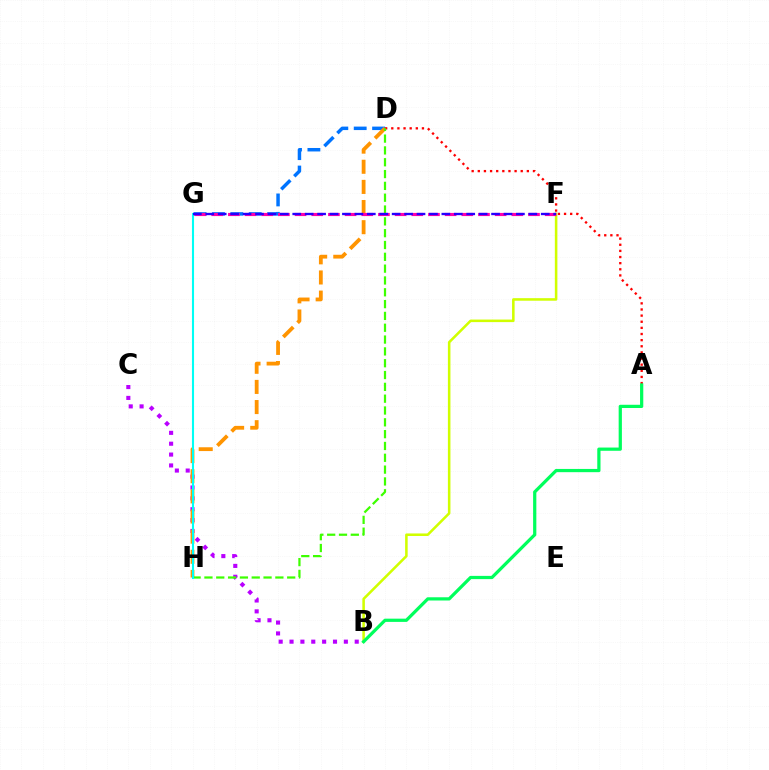{('A', 'D'): [{'color': '#ff0000', 'line_style': 'dotted', 'thickness': 1.67}], ('B', 'C'): [{'color': '#b900ff', 'line_style': 'dotted', 'thickness': 2.95}], ('D', 'G'): [{'color': '#0074ff', 'line_style': 'dashed', 'thickness': 2.5}], ('B', 'F'): [{'color': '#d1ff00', 'line_style': 'solid', 'thickness': 1.84}], ('D', 'H'): [{'color': '#ff9400', 'line_style': 'dashed', 'thickness': 2.74}, {'color': '#3dff00', 'line_style': 'dashed', 'thickness': 1.61}], ('F', 'G'): [{'color': '#ff00ac', 'line_style': 'dashed', 'thickness': 2.27}, {'color': '#2500ff', 'line_style': 'dashed', 'thickness': 1.69}], ('G', 'H'): [{'color': '#00fff6', 'line_style': 'solid', 'thickness': 1.51}], ('A', 'B'): [{'color': '#00ff5c', 'line_style': 'solid', 'thickness': 2.33}]}